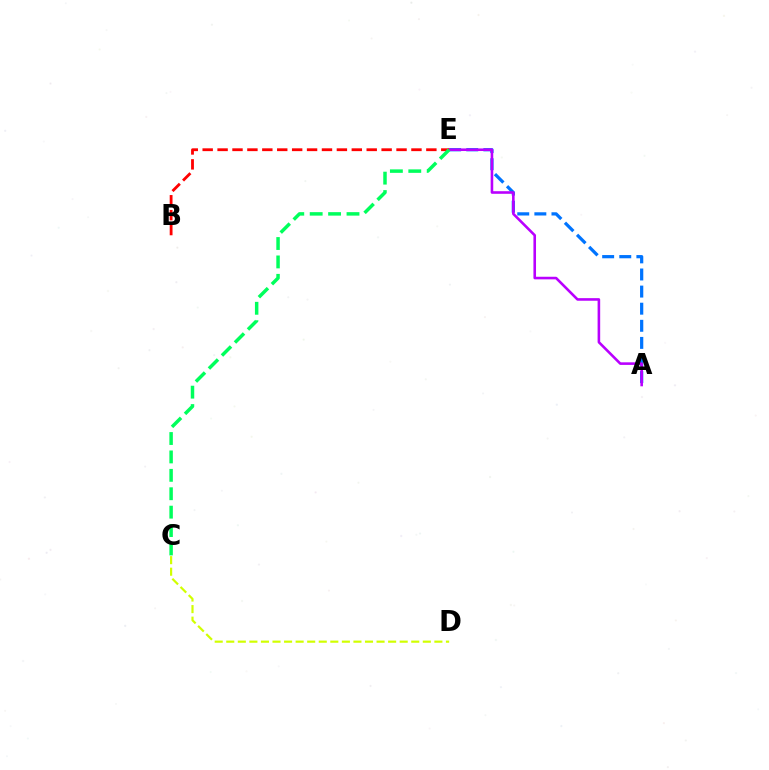{('A', 'E'): [{'color': '#0074ff', 'line_style': 'dashed', 'thickness': 2.32}, {'color': '#b900ff', 'line_style': 'solid', 'thickness': 1.87}], ('C', 'D'): [{'color': '#d1ff00', 'line_style': 'dashed', 'thickness': 1.57}], ('B', 'E'): [{'color': '#ff0000', 'line_style': 'dashed', 'thickness': 2.03}], ('C', 'E'): [{'color': '#00ff5c', 'line_style': 'dashed', 'thickness': 2.5}]}